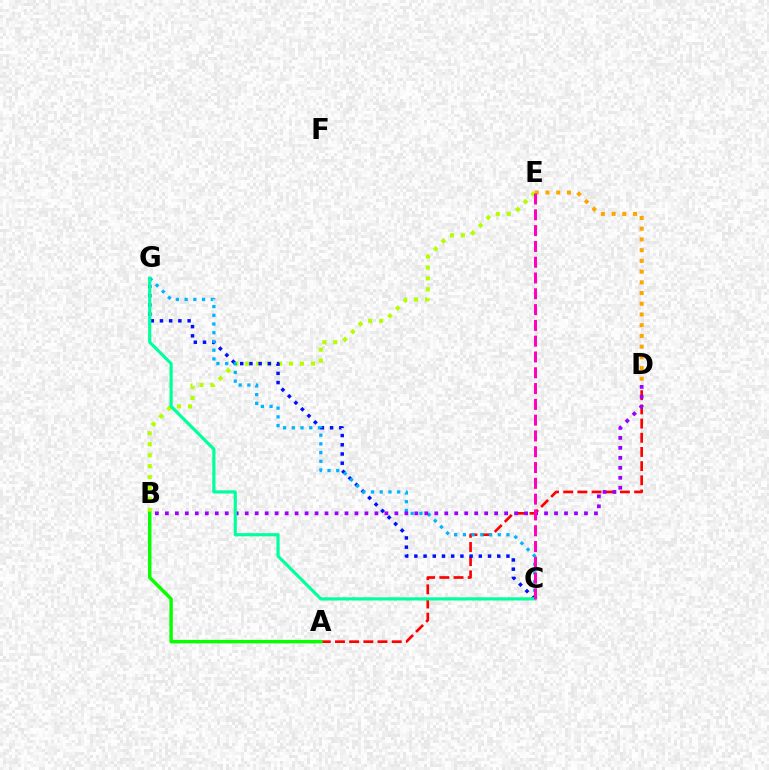{('D', 'E'): [{'color': '#ffa500', 'line_style': 'dotted', 'thickness': 2.91}], ('A', 'D'): [{'color': '#ff0000', 'line_style': 'dashed', 'thickness': 1.93}], ('B', 'E'): [{'color': '#b3ff00', 'line_style': 'dotted', 'thickness': 2.97}], ('C', 'G'): [{'color': '#0010ff', 'line_style': 'dotted', 'thickness': 2.5}, {'color': '#00b5ff', 'line_style': 'dotted', 'thickness': 2.37}, {'color': '#00ff9d', 'line_style': 'solid', 'thickness': 2.28}], ('B', 'D'): [{'color': '#9b00ff', 'line_style': 'dotted', 'thickness': 2.71}], ('C', 'E'): [{'color': '#ff00bd', 'line_style': 'dashed', 'thickness': 2.15}], ('A', 'B'): [{'color': '#08ff00', 'line_style': 'solid', 'thickness': 2.48}]}